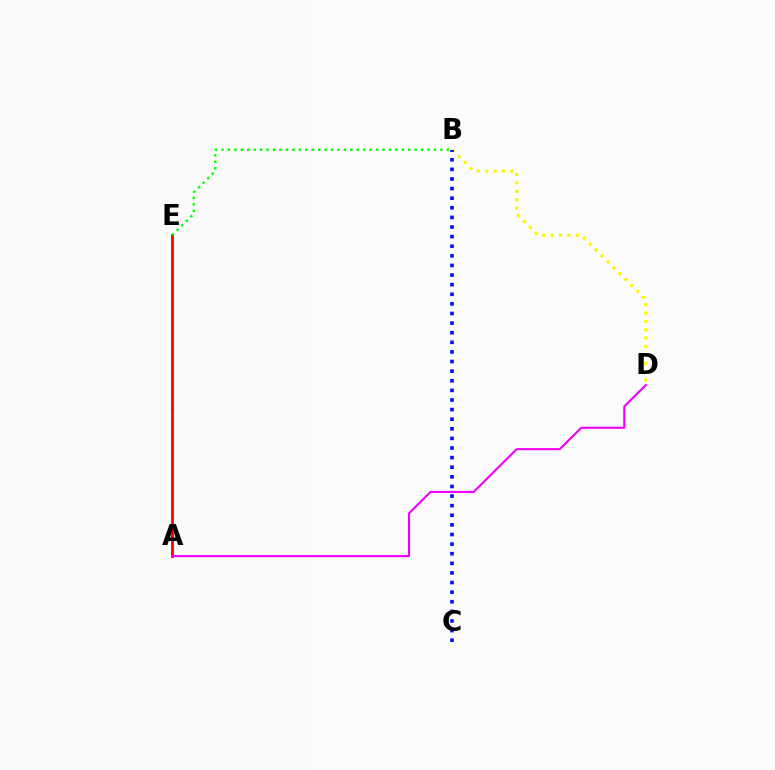{('A', 'E'): [{'color': '#00fff6', 'line_style': 'dotted', 'thickness': 2.13}, {'color': '#ff0000', 'line_style': 'solid', 'thickness': 2.0}], ('B', 'D'): [{'color': '#fcf500', 'line_style': 'dotted', 'thickness': 2.27}], ('B', 'C'): [{'color': '#0010ff', 'line_style': 'dotted', 'thickness': 2.61}], ('A', 'D'): [{'color': '#ee00ff', 'line_style': 'solid', 'thickness': 1.52}], ('B', 'E'): [{'color': '#08ff00', 'line_style': 'dotted', 'thickness': 1.75}]}